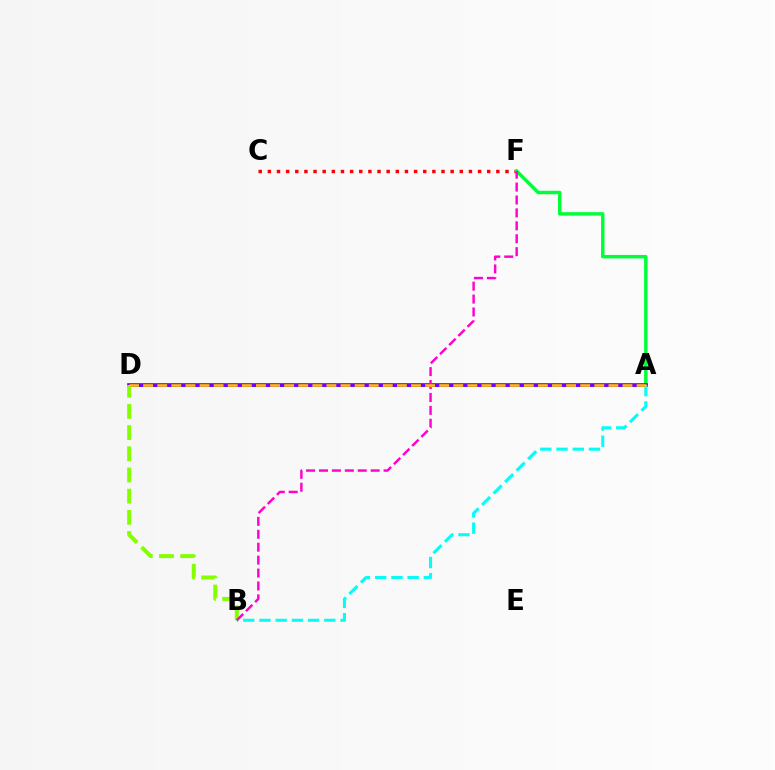{('C', 'F'): [{'color': '#ff0000', 'line_style': 'dotted', 'thickness': 2.48}], ('A', 'F'): [{'color': '#00ff39', 'line_style': 'solid', 'thickness': 2.49}], ('A', 'D'): [{'color': '#004bff', 'line_style': 'solid', 'thickness': 1.99}, {'color': '#7200ff', 'line_style': 'solid', 'thickness': 2.64}, {'color': '#ffbd00', 'line_style': 'dashed', 'thickness': 1.92}], ('B', 'D'): [{'color': '#84ff00', 'line_style': 'dashed', 'thickness': 2.88}], ('A', 'B'): [{'color': '#00fff6', 'line_style': 'dashed', 'thickness': 2.2}], ('B', 'F'): [{'color': '#ff00cf', 'line_style': 'dashed', 'thickness': 1.76}]}